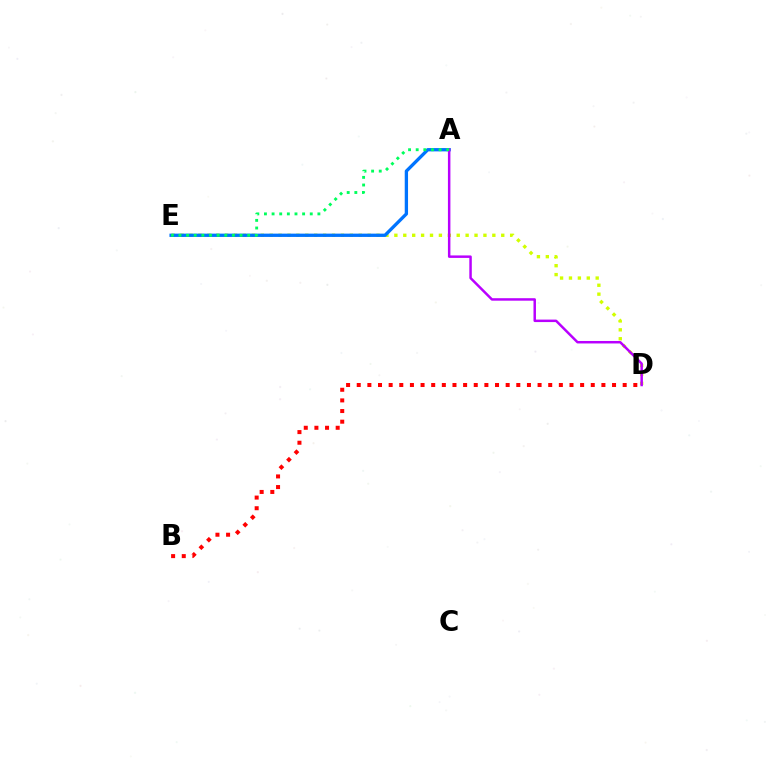{('D', 'E'): [{'color': '#d1ff00', 'line_style': 'dotted', 'thickness': 2.42}], ('A', 'E'): [{'color': '#0074ff', 'line_style': 'solid', 'thickness': 2.38}, {'color': '#00ff5c', 'line_style': 'dotted', 'thickness': 2.07}], ('A', 'D'): [{'color': '#b900ff', 'line_style': 'solid', 'thickness': 1.79}], ('B', 'D'): [{'color': '#ff0000', 'line_style': 'dotted', 'thickness': 2.89}]}